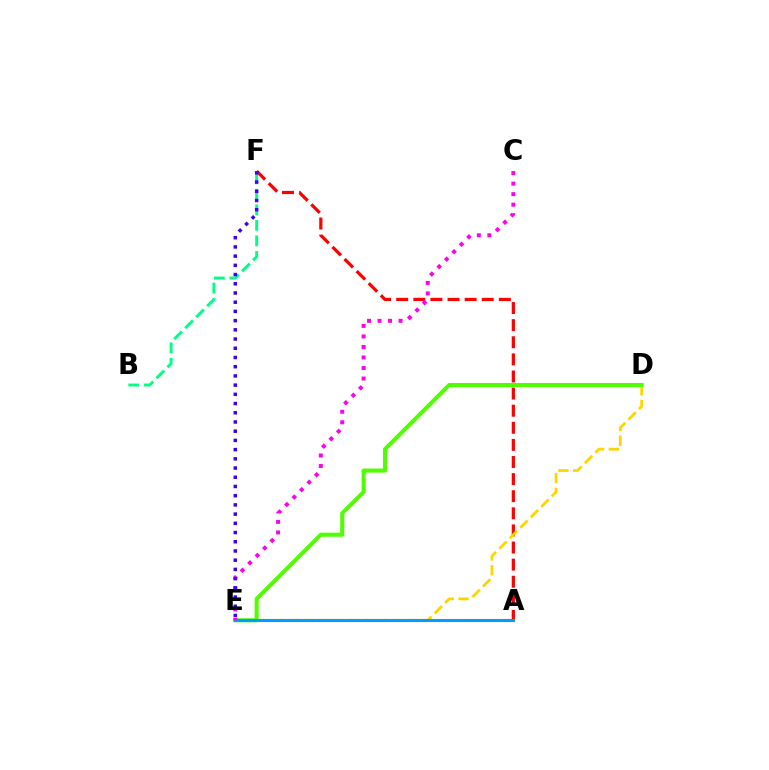{('A', 'F'): [{'color': '#ff0000', 'line_style': 'dashed', 'thickness': 2.32}], ('D', 'E'): [{'color': '#ffd500', 'line_style': 'dashed', 'thickness': 2.02}, {'color': '#4fff00', 'line_style': 'solid', 'thickness': 2.91}], ('B', 'F'): [{'color': '#00ff86', 'line_style': 'dashed', 'thickness': 2.11}], ('A', 'E'): [{'color': '#009eff', 'line_style': 'solid', 'thickness': 2.21}], ('C', 'E'): [{'color': '#ff00ed', 'line_style': 'dotted', 'thickness': 2.86}], ('E', 'F'): [{'color': '#3700ff', 'line_style': 'dotted', 'thickness': 2.5}]}